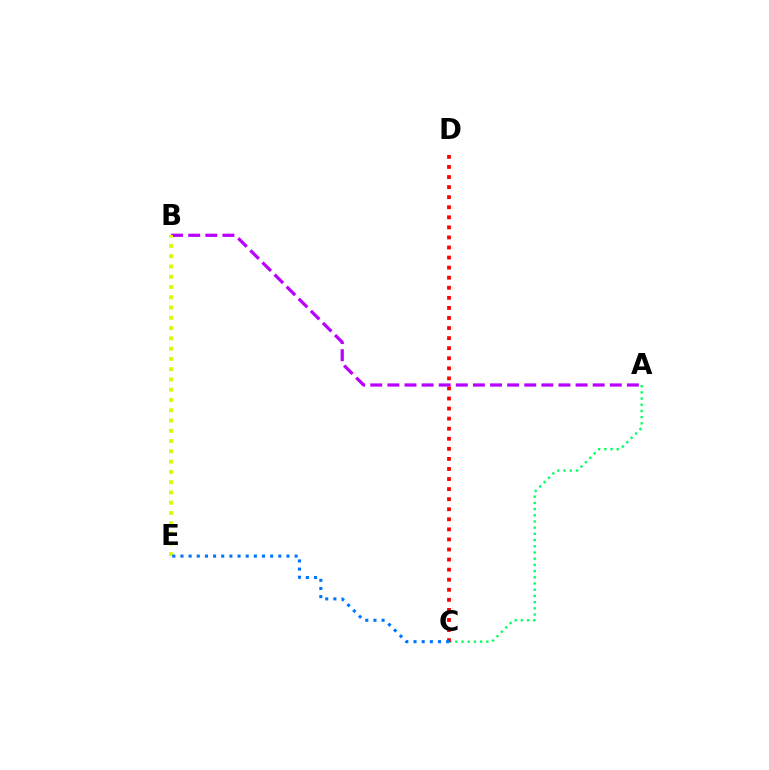{('A', 'C'): [{'color': '#00ff5c', 'line_style': 'dotted', 'thickness': 1.69}], ('A', 'B'): [{'color': '#b900ff', 'line_style': 'dashed', 'thickness': 2.32}], ('B', 'E'): [{'color': '#d1ff00', 'line_style': 'dotted', 'thickness': 2.79}], ('C', 'D'): [{'color': '#ff0000', 'line_style': 'dotted', 'thickness': 2.74}], ('C', 'E'): [{'color': '#0074ff', 'line_style': 'dotted', 'thickness': 2.22}]}